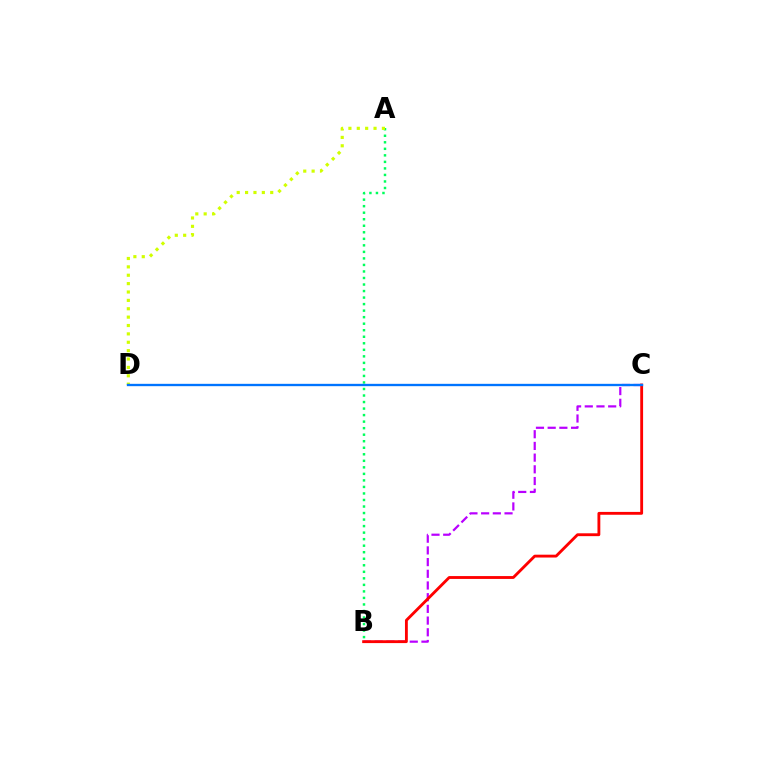{('B', 'C'): [{'color': '#b900ff', 'line_style': 'dashed', 'thickness': 1.59}, {'color': '#ff0000', 'line_style': 'solid', 'thickness': 2.05}], ('A', 'B'): [{'color': '#00ff5c', 'line_style': 'dotted', 'thickness': 1.77}], ('A', 'D'): [{'color': '#d1ff00', 'line_style': 'dotted', 'thickness': 2.28}], ('C', 'D'): [{'color': '#0074ff', 'line_style': 'solid', 'thickness': 1.69}]}